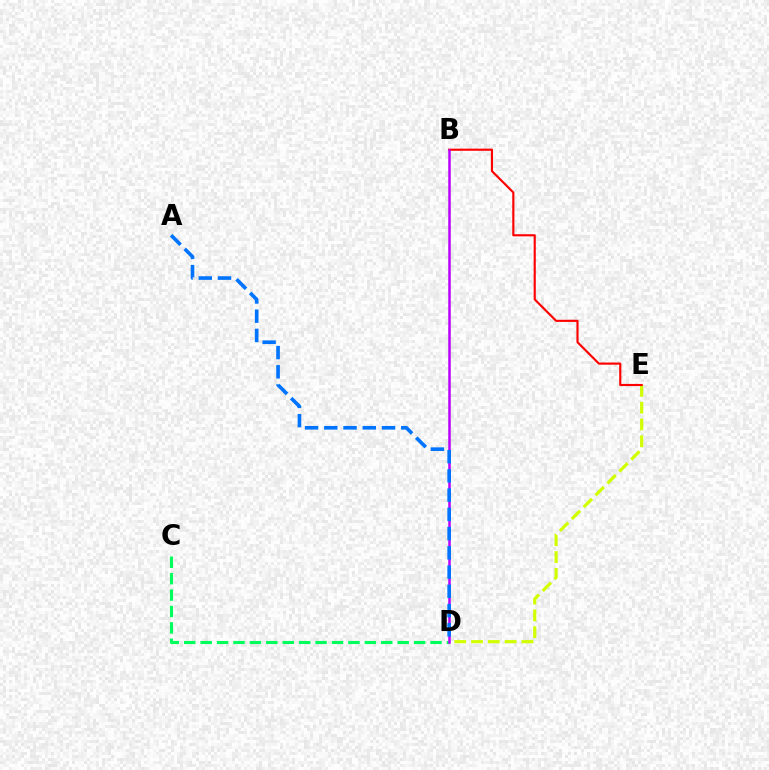{('D', 'E'): [{'color': '#d1ff00', 'line_style': 'dashed', 'thickness': 2.28}], ('B', 'E'): [{'color': '#ff0000', 'line_style': 'solid', 'thickness': 1.54}], ('C', 'D'): [{'color': '#00ff5c', 'line_style': 'dashed', 'thickness': 2.23}], ('B', 'D'): [{'color': '#b900ff', 'line_style': 'solid', 'thickness': 1.8}], ('A', 'D'): [{'color': '#0074ff', 'line_style': 'dashed', 'thickness': 2.61}]}